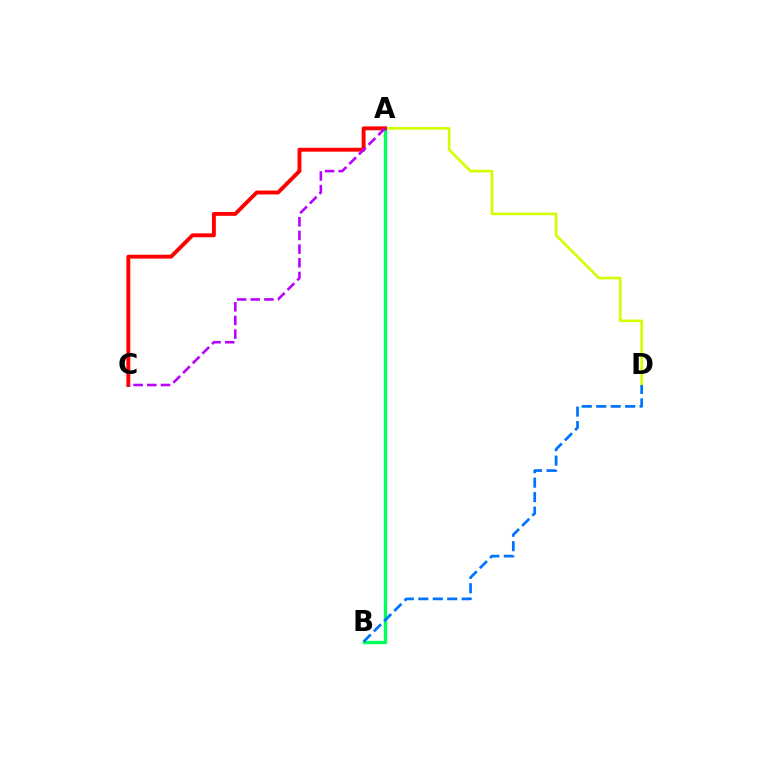{('A', 'D'): [{'color': '#d1ff00', 'line_style': 'solid', 'thickness': 1.9}], ('A', 'B'): [{'color': '#00ff5c', 'line_style': 'solid', 'thickness': 2.42}], ('B', 'D'): [{'color': '#0074ff', 'line_style': 'dashed', 'thickness': 1.97}], ('A', 'C'): [{'color': '#ff0000', 'line_style': 'solid', 'thickness': 2.8}, {'color': '#b900ff', 'line_style': 'dashed', 'thickness': 1.86}]}